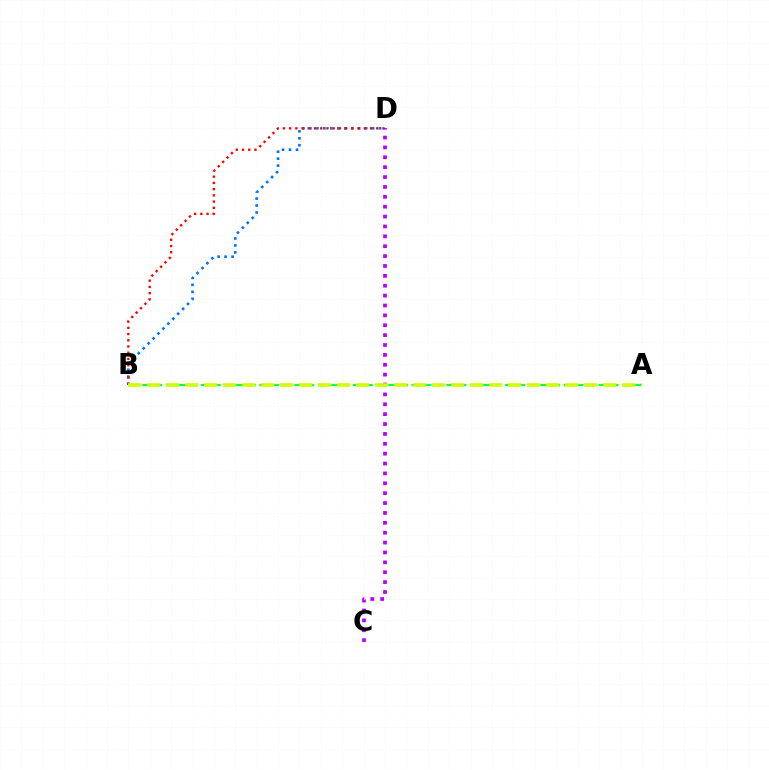{('B', 'D'): [{'color': '#0074ff', 'line_style': 'dotted', 'thickness': 1.89}, {'color': '#ff0000', 'line_style': 'dotted', 'thickness': 1.69}], ('A', 'B'): [{'color': '#00ff5c', 'line_style': 'dashed', 'thickness': 1.59}, {'color': '#d1ff00', 'line_style': 'dashed', 'thickness': 2.58}], ('C', 'D'): [{'color': '#b900ff', 'line_style': 'dotted', 'thickness': 2.68}]}